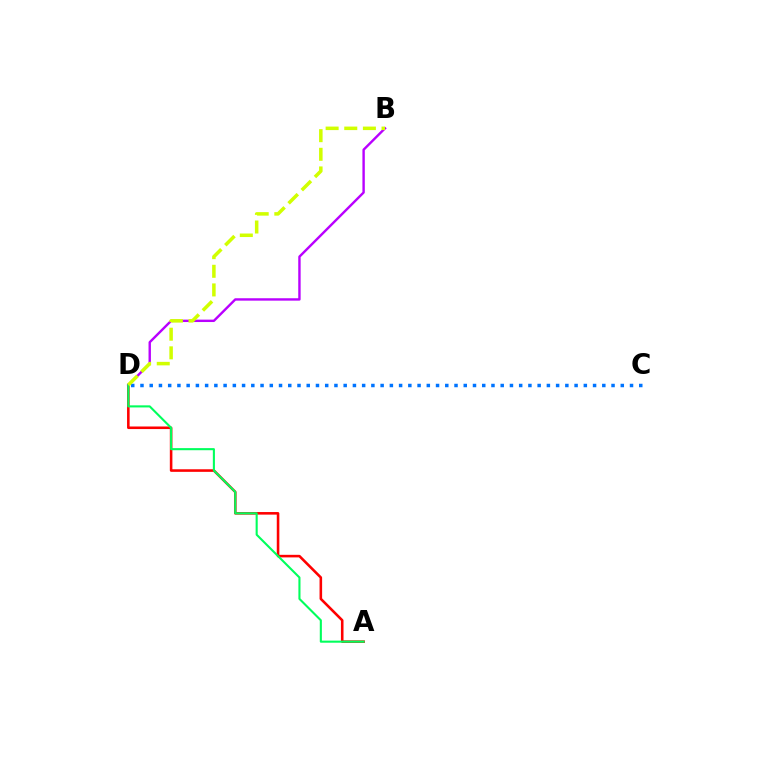{('A', 'D'): [{'color': '#ff0000', 'line_style': 'solid', 'thickness': 1.86}, {'color': '#00ff5c', 'line_style': 'solid', 'thickness': 1.51}], ('B', 'D'): [{'color': '#b900ff', 'line_style': 'solid', 'thickness': 1.73}, {'color': '#d1ff00', 'line_style': 'dashed', 'thickness': 2.53}], ('C', 'D'): [{'color': '#0074ff', 'line_style': 'dotted', 'thickness': 2.51}]}